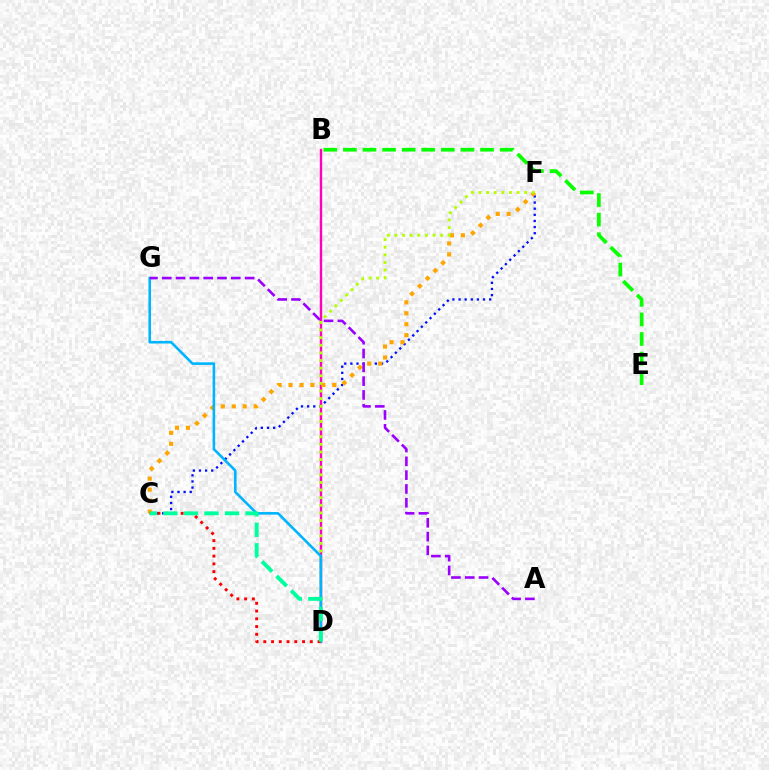{('C', 'F'): [{'color': '#0010ff', 'line_style': 'dotted', 'thickness': 1.66}, {'color': '#ffa500', 'line_style': 'dotted', 'thickness': 2.97}], ('B', 'D'): [{'color': '#ff00bd', 'line_style': 'solid', 'thickness': 1.73}], ('D', 'F'): [{'color': '#b3ff00', 'line_style': 'dotted', 'thickness': 2.07}], ('B', 'E'): [{'color': '#08ff00', 'line_style': 'dashed', 'thickness': 2.66}], ('D', 'G'): [{'color': '#00b5ff', 'line_style': 'solid', 'thickness': 1.87}], ('C', 'D'): [{'color': '#ff0000', 'line_style': 'dotted', 'thickness': 2.1}, {'color': '#00ff9d', 'line_style': 'dashed', 'thickness': 2.79}], ('A', 'G'): [{'color': '#9b00ff', 'line_style': 'dashed', 'thickness': 1.88}]}